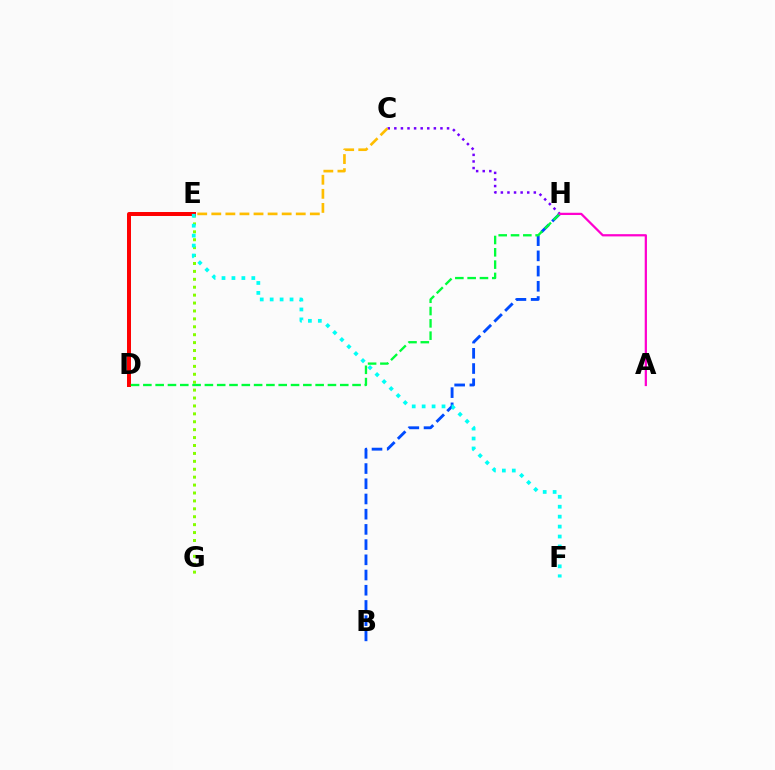{('E', 'G'): [{'color': '#84ff00', 'line_style': 'dotted', 'thickness': 2.15}], ('D', 'E'): [{'color': '#ff0000', 'line_style': 'solid', 'thickness': 2.86}], ('C', 'H'): [{'color': '#7200ff', 'line_style': 'dotted', 'thickness': 1.79}], ('C', 'E'): [{'color': '#ffbd00', 'line_style': 'dashed', 'thickness': 1.91}], ('B', 'H'): [{'color': '#004bff', 'line_style': 'dashed', 'thickness': 2.07}], ('E', 'F'): [{'color': '#00fff6', 'line_style': 'dotted', 'thickness': 2.7}], ('D', 'H'): [{'color': '#00ff39', 'line_style': 'dashed', 'thickness': 1.67}], ('A', 'H'): [{'color': '#ff00cf', 'line_style': 'solid', 'thickness': 1.62}]}